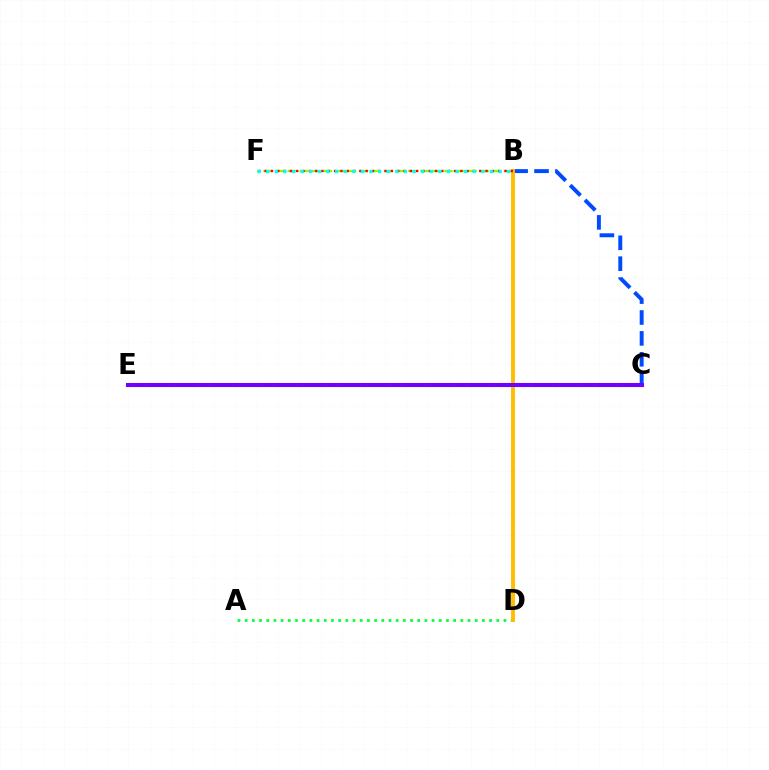{('B', 'C'): [{'color': '#004bff', 'line_style': 'dashed', 'thickness': 2.84}], ('C', 'E'): [{'color': '#ff00cf', 'line_style': 'dotted', 'thickness': 2.76}, {'color': '#7200ff', 'line_style': 'solid', 'thickness': 2.93}], ('B', 'F'): [{'color': '#84ff00', 'line_style': 'dashed', 'thickness': 1.64}, {'color': '#ff0000', 'line_style': 'dotted', 'thickness': 1.71}, {'color': '#00fff6', 'line_style': 'dotted', 'thickness': 2.34}], ('A', 'D'): [{'color': '#00ff39', 'line_style': 'dotted', 'thickness': 1.95}], ('B', 'D'): [{'color': '#ffbd00', 'line_style': 'solid', 'thickness': 2.8}]}